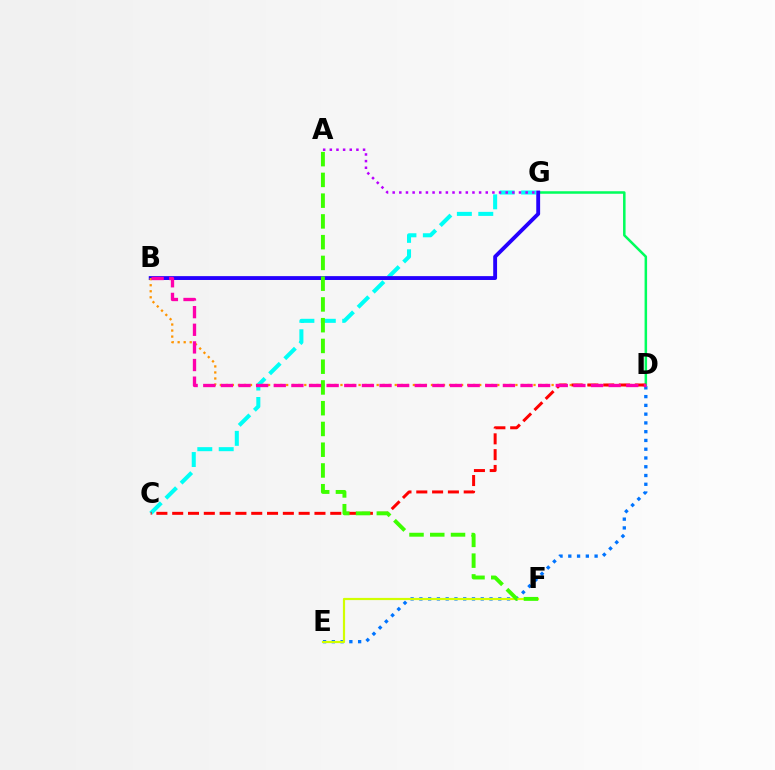{('D', 'G'): [{'color': '#00ff5c', 'line_style': 'solid', 'thickness': 1.82}], ('C', 'G'): [{'color': '#00fff6', 'line_style': 'dashed', 'thickness': 2.91}], ('D', 'E'): [{'color': '#0074ff', 'line_style': 'dotted', 'thickness': 2.38}], ('B', 'G'): [{'color': '#2500ff', 'line_style': 'solid', 'thickness': 2.78}], ('B', 'D'): [{'color': '#ff9400', 'line_style': 'dotted', 'thickness': 1.64}, {'color': '#ff00ac', 'line_style': 'dashed', 'thickness': 2.39}], ('C', 'D'): [{'color': '#ff0000', 'line_style': 'dashed', 'thickness': 2.15}], ('E', 'F'): [{'color': '#d1ff00', 'line_style': 'solid', 'thickness': 1.57}], ('A', 'G'): [{'color': '#b900ff', 'line_style': 'dotted', 'thickness': 1.81}], ('A', 'F'): [{'color': '#3dff00', 'line_style': 'dashed', 'thickness': 2.82}]}